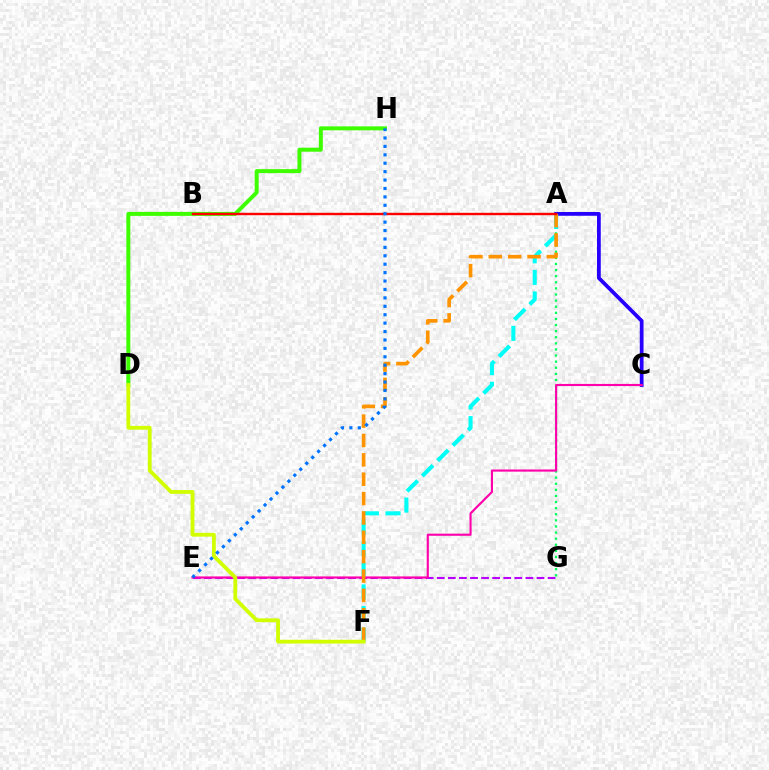{('A', 'C'): [{'color': '#2500ff', 'line_style': 'solid', 'thickness': 2.71}], ('A', 'G'): [{'color': '#00ff5c', 'line_style': 'dotted', 'thickness': 1.66}], ('A', 'F'): [{'color': '#00fff6', 'line_style': 'dashed', 'thickness': 2.93}, {'color': '#ff9400', 'line_style': 'dashed', 'thickness': 2.63}], ('E', 'G'): [{'color': '#b900ff', 'line_style': 'dashed', 'thickness': 1.51}], ('C', 'E'): [{'color': '#ff00ac', 'line_style': 'solid', 'thickness': 1.53}], ('D', 'H'): [{'color': '#3dff00', 'line_style': 'solid', 'thickness': 2.86}], ('A', 'B'): [{'color': '#ff0000', 'line_style': 'solid', 'thickness': 1.73}], ('D', 'F'): [{'color': '#d1ff00', 'line_style': 'solid', 'thickness': 2.74}], ('E', 'H'): [{'color': '#0074ff', 'line_style': 'dotted', 'thickness': 2.29}]}